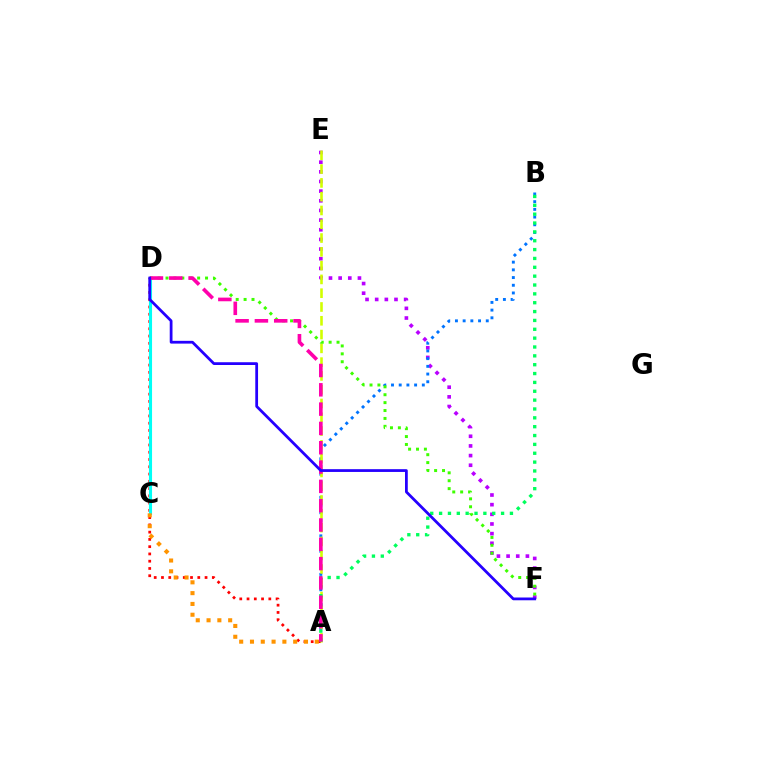{('A', 'D'): [{'color': '#ff0000', 'line_style': 'dotted', 'thickness': 1.97}, {'color': '#ff00ac', 'line_style': 'dashed', 'thickness': 2.62}], ('E', 'F'): [{'color': '#b900ff', 'line_style': 'dotted', 'thickness': 2.62}], ('A', 'B'): [{'color': '#0074ff', 'line_style': 'dotted', 'thickness': 2.09}, {'color': '#00ff5c', 'line_style': 'dotted', 'thickness': 2.41}], ('A', 'E'): [{'color': '#d1ff00', 'line_style': 'dashed', 'thickness': 1.87}], ('D', 'F'): [{'color': '#3dff00', 'line_style': 'dotted', 'thickness': 2.15}, {'color': '#2500ff', 'line_style': 'solid', 'thickness': 1.99}], ('C', 'D'): [{'color': '#00fff6', 'line_style': 'solid', 'thickness': 2.23}], ('A', 'C'): [{'color': '#ff9400', 'line_style': 'dotted', 'thickness': 2.93}]}